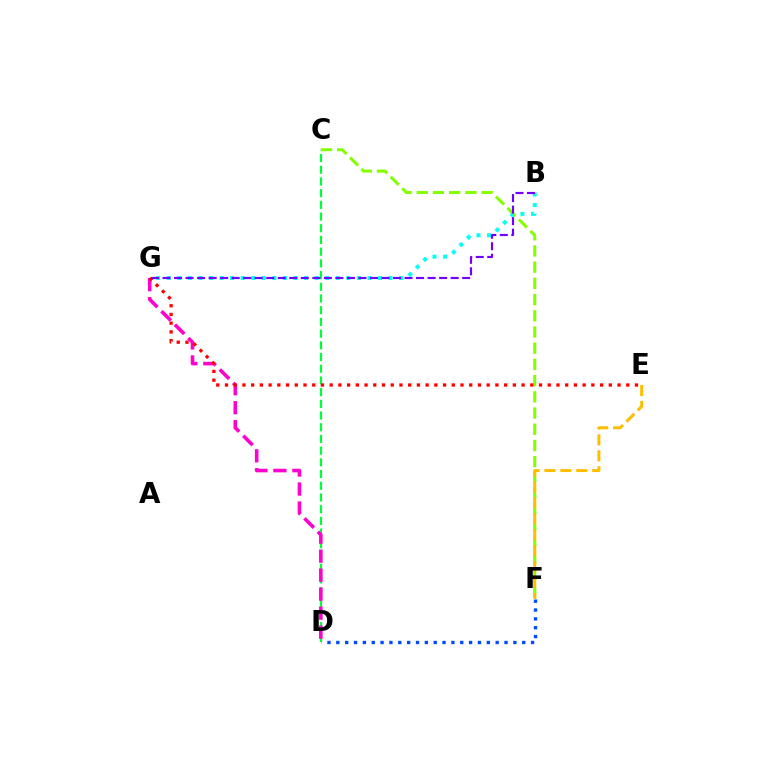{('C', 'D'): [{'color': '#00ff39', 'line_style': 'dashed', 'thickness': 1.59}], ('D', 'G'): [{'color': '#ff00cf', 'line_style': 'dashed', 'thickness': 2.58}], ('C', 'F'): [{'color': '#84ff00', 'line_style': 'dashed', 'thickness': 2.2}], ('B', 'G'): [{'color': '#00fff6', 'line_style': 'dotted', 'thickness': 2.87}, {'color': '#7200ff', 'line_style': 'dashed', 'thickness': 1.57}], ('E', 'F'): [{'color': '#ffbd00', 'line_style': 'dashed', 'thickness': 2.16}], ('E', 'G'): [{'color': '#ff0000', 'line_style': 'dotted', 'thickness': 2.37}], ('D', 'F'): [{'color': '#004bff', 'line_style': 'dotted', 'thickness': 2.41}]}